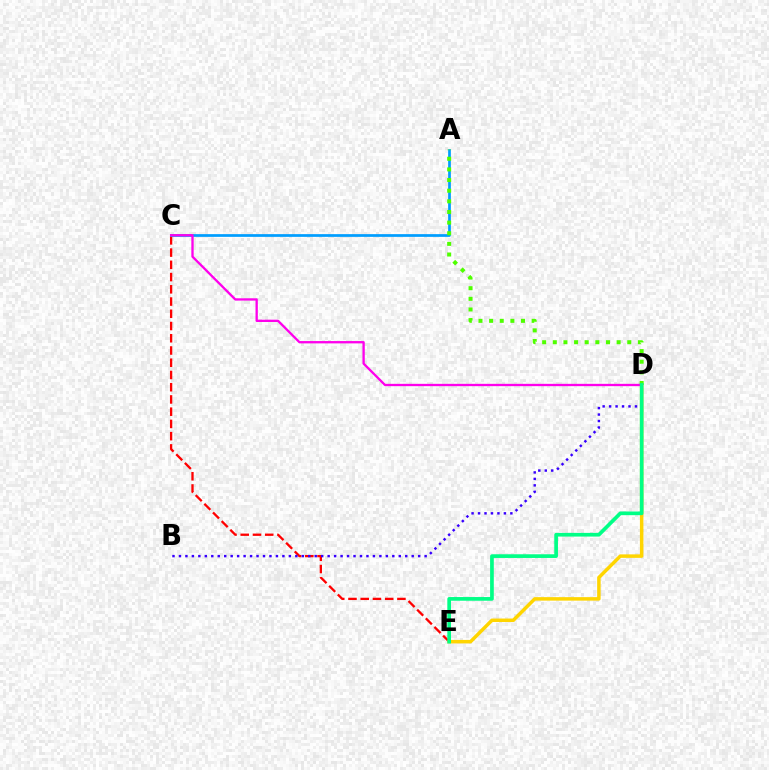{('C', 'E'): [{'color': '#ff0000', 'line_style': 'dashed', 'thickness': 1.66}], ('A', 'C'): [{'color': '#009eff', 'line_style': 'solid', 'thickness': 1.96}], ('D', 'E'): [{'color': '#ffd500', 'line_style': 'solid', 'thickness': 2.51}, {'color': '#00ff86', 'line_style': 'solid', 'thickness': 2.66}], ('A', 'D'): [{'color': '#4fff00', 'line_style': 'dotted', 'thickness': 2.89}], ('B', 'D'): [{'color': '#3700ff', 'line_style': 'dotted', 'thickness': 1.76}], ('C', 'D'): [{'color': '#ff00ed', 'line_style': 'solid', 'thickness': 1.67}]}